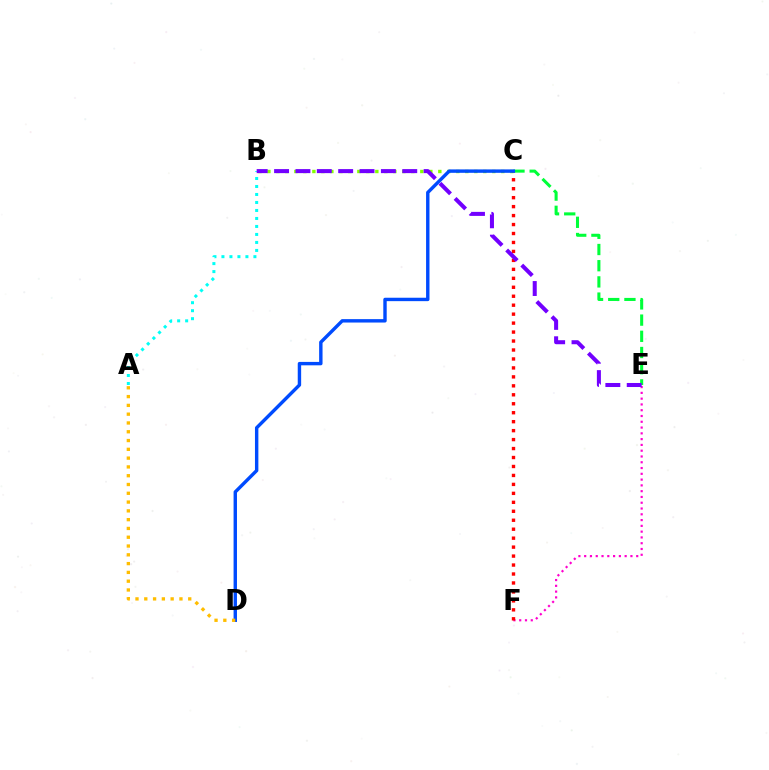{('B', 'C'): [{'color': '#84ff00', 'line_style': 'dotted', 'thickness': 2.44}], ('E', 'F'): [{'color': '#ff00cf', 'line_style': 'dotted', 'thickness': 1.57}], ('C', 'F'): [{'color': '#ff0000', 'line_style': 'dotted', 'thickness': 2.43}], ('C', 'E'): [{'color': '#00ff39', 'line_style': 'dashed', 'thickness': 2.2}], ('C', 'D'): [{'color': '#004bff', 'line_style': 'solid', 'thickness': 2.45}], ('A', 'B'): [{'color': '#00fff6', 'line_style': 'dotted', 'thickness': 2.17}], ('B', 'E'): [{'color': '#7200ff', 'line_style': 'dashed', 'thickness': 2.9}], ('A', 'D'): [{'color': '#ffbd00', 'line_style': 'dotted', 'thickness': 2.39}]}